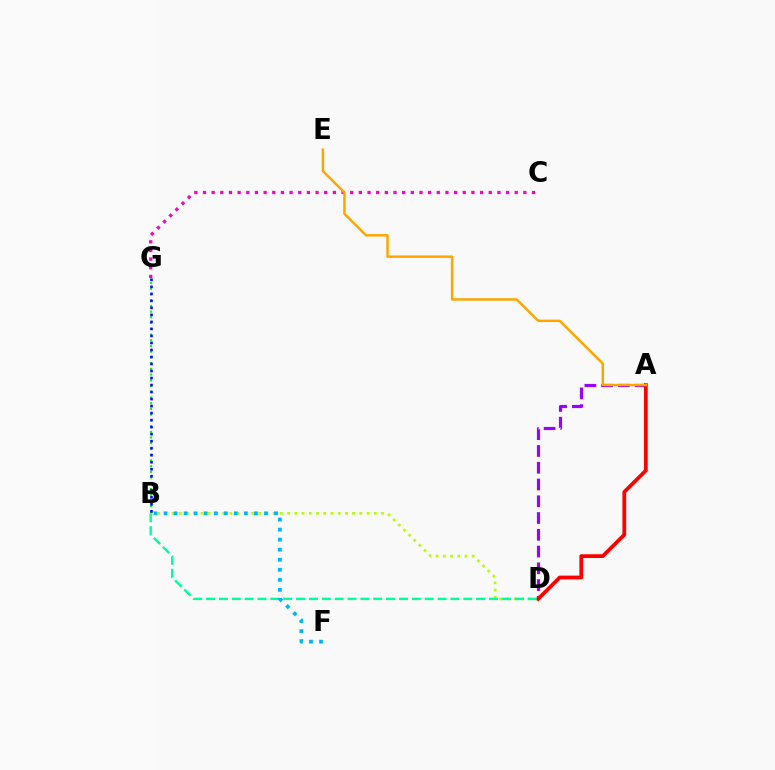{('A', 'D'): [{'color': '#9b00ff', 'line_style': 'dashed', 'thickness': 2.28}, {'color': '#ff0000', 'line_style': 'solid', 'thickness': 2.71}], ('C', 'G'): [{'color': '#ff00bd', 'line_style': 'dotted', 'thickness': 2.35}], ('B', 'D'): [{'color': '#b3ff00', 'line_style': 'dotted', 'thickness': 1.96}, {'color': '#00ff9d', 'line_style': 'dashed', 'thickness': 1.75}], ('A', 'E'): [{'color': '#ffa500', 'line_style': 'solid', 'thickness': 1.78}], ('B', 'G'): [{'color': '#08ff00', 'line_style': 'dotted', 'thickness': 1.55}, {'color': '#0010ff', 'line_style': 'dotted', 'thickness': 1.91}], ('B', 'F'): [{'color': '#00b5ff', 'line_style': 'dotted', 'thickness': 2.73}]}